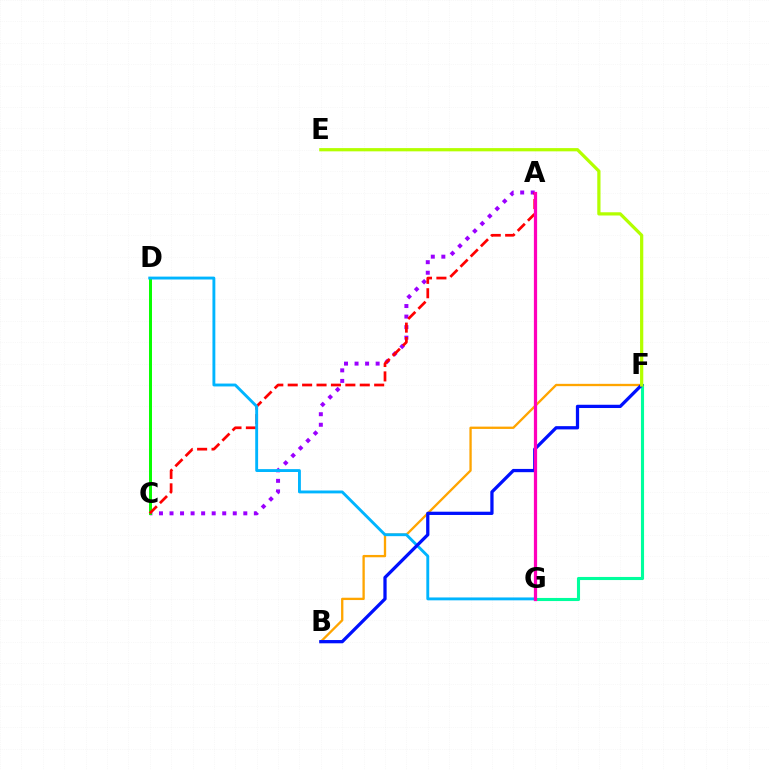{('B', 'F'): [{'color': '#ffa500', 'line_style': 'solid', 'thickness': 1.67}, {'color': '#0010ff', 'line_style': 'solid', 'thickness': 2.35}], ('A', 'C'): [{'color': '#9b00ff', 'line_style': 'dotted', 'thickness': 2.86}, {'color': '#ff0000', 'line_style': 'dashed', 'thickness': 1.96}], ('F', 'G'): [{'color': '#00ff9d', 'line_style': 'solid', 'thickness': 2.23}], ('C', 'D'): [{'color': '#08ff00', 'line_style': 'solid', 'thickness': 2.14}], ('D', 'G'): [{'color': '#00b5ff', 'line_style': 'solid', 'thickness': 2.07}], ('E', 'F'): [{'color': '#b3ff00', 'line_style': 'solid', 'thickness': 2.33}], ('A', 'G'): [{'color': '#ff00bd', 'line_style': 'solid', 'thickness': 2.33}]}